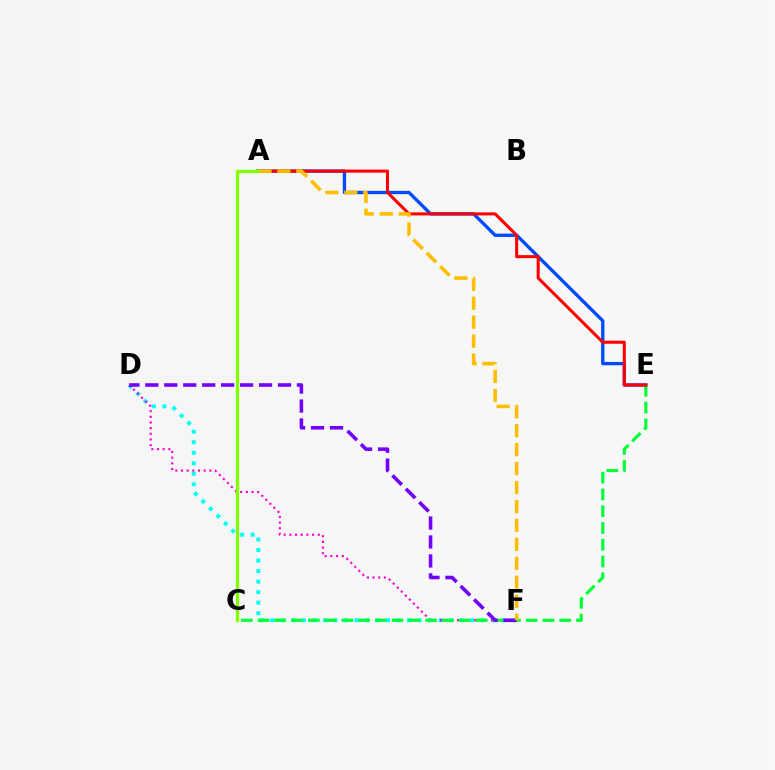{('D', 'F'): [{'color': '#00fff6', 'line_style': 'dotted', 'thickness': 2.86}, {'color': '#ff00cf', 'line_style': 'dotted', 'thickness': 1.54}, {'color': '#7200ff', 'line_style': 'dashed', 'thickness': 2.57}], ('A', 'E'): [{'color': '#004bff', 'line_style': 'solid', 'thickness': 2.4}, {'color': '#ff0000', 'line_style': 'solid', 'thickness': 2.19}], ('C', 'E'): [{'color': '#00ff39', 'line_style': 'dashed', 'thickness': 2.28}], ('A', 'F'): [{'color': '#ffbd00', 'line_style': 'dashed', 'thickness': 2.57}], ('A', 'C'): [{'color': '#84ff00', 'line_style': 'solid', 'thickness': 2.38}]}